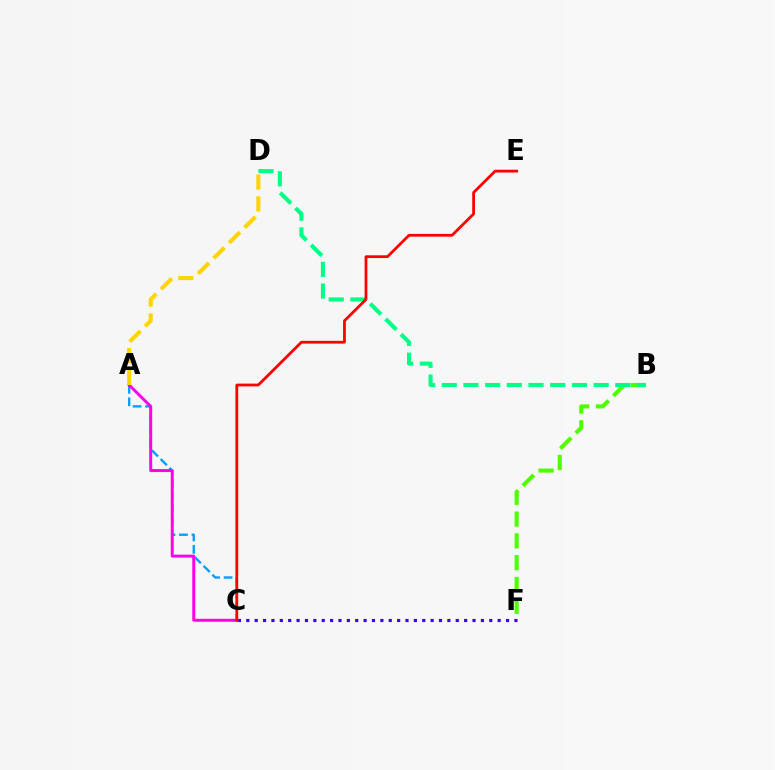{('C', 'F'): [{'color': '#3700ff', 'line_style': 'dotted', 'thickness': 2.28}], ('B', 'F'): [{'color': '#4fff00', 'line_style': 'dashed', 'thickness': 2.96}], ('B', 'D'): [{'color': '#00ff86', 'line_style': 'dashed', 'thickness': 2.95}], ('A', 'C'): [{'color': '#009eff', 'line_style': 'dashed', 'thickness': 1.69}, {'color': '#ff00ed', 'line_style': 'solid', 'thickness': 2.13}], ('A', 'D'): [{'color': '#ffd500', 'line_style': 'dashed', 'thickness': 2.96}], ('C', 'E'): [{'color': '#ff0000', 'line_style': 'solid', 'thickness': 2.0}]}